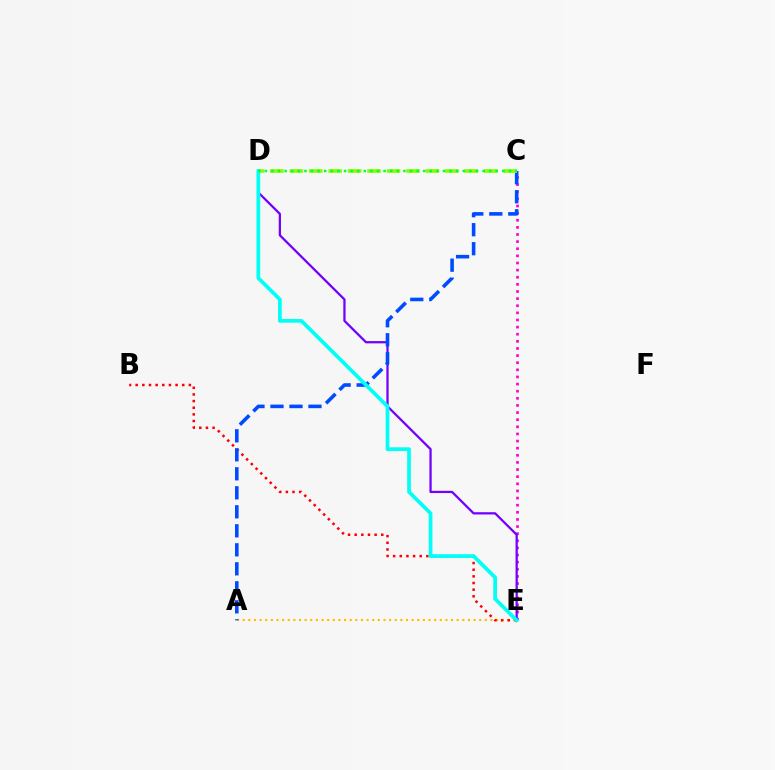{('C', 'E'): [{'color': '#ff00cf', 'line_style': 'dotted', 'thickness': 1.94}], ('D', 'E'): [{'color': '#7200ff', 'line_style': 'solid', 'thickness': 1.62}, {'color': '#00fff6', 'line_style': 'solid', 'thickness': 2.68}], ('A', 'E'): [{'color': '#ffbd00', 'line_style': 'dotted', 'thickness': 1.53}], ('B', 'E'): [{'color': '#ff0000', 'line_style': 'dotted', 'thickness': 1.81}], ('A', 'C'): [{'color': '#004bff', 'line_style': 'dashed', 'thickness': 2.58}], ('C', 'D'): [{'color': '#84ff00', 'line_style': 'dashed', 'thickness': 2.64}, {'color': '#00ff39', 'line_style': 'dotted', 'thickness': 1.79}]}